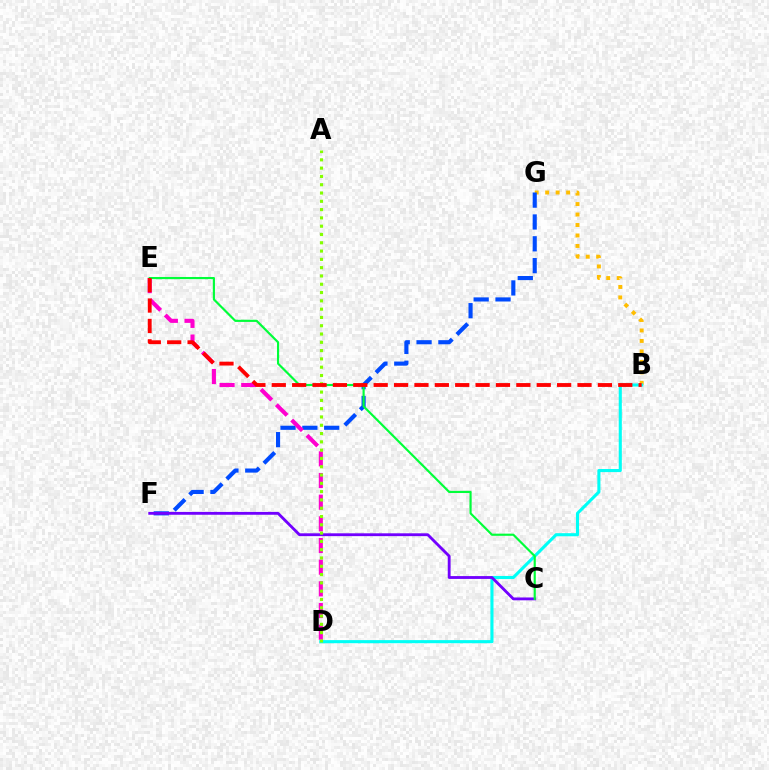{('B', 'G'): [{'color': '#ffbd00', 'line_style': 'dotted', 'thickness': 2.85}], ('B', 'D'): [{'color': '#00fff6', 'line_style': 'solid', 'thickness': 2.23}], ('F', 'G'): [{'color': '#004bff', 'line_style': 'dashed', 'thickness': 2.97}], ('D', 'E'): [{'color': '#ff00cf', 'line_style': 'dashed', 'thickness': 2.94}], ('C', 'F'): [{'color': '#7200ff', 'line_style': 'solid', 'thickness': 2.04}], ('A', 'D'): [{'color': '#84ff00', 'line_style': 'dotted', 'thickness': 2.25}], ('C', 'E'): [{'color': '#00ff39', 'line_style': 'solid', 'thickness': 1.56}], ('B', 'E'): [{'color': '#ff0000', 'line_style': 'dashed', 'thickness': 2.77}]}